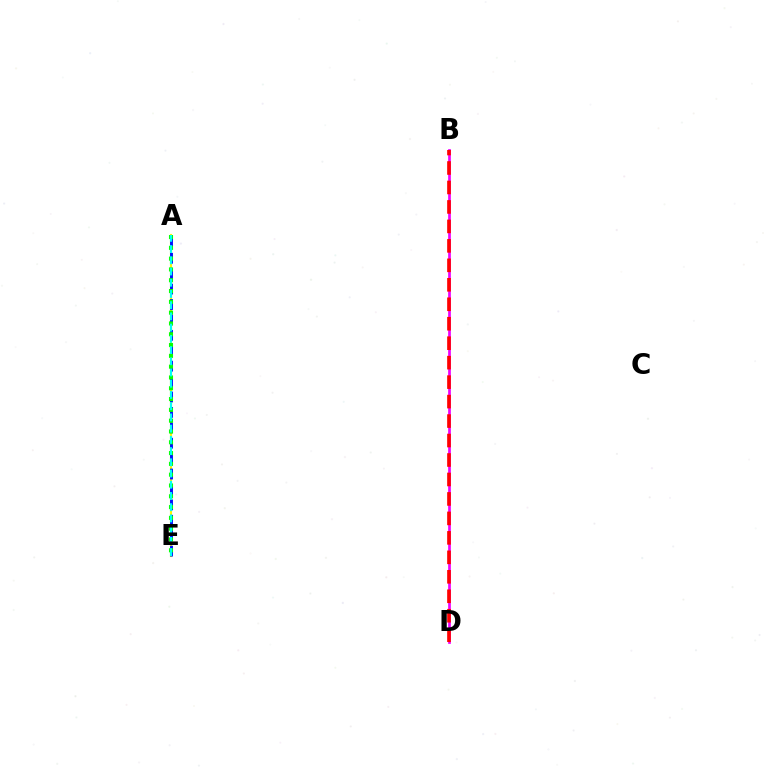{('A', 'E'): [{'color': '#fcf500', 'line_style': 'solid', 'thickness': 1.53}, {'color': '#0010ff', 'line_style': 'dashed', 'thickness': 2.09}, {'color': '#08ff00', 'line_style': 'dotted', 'thickness': 2.93}, {'color': '#00fff6', 'line_style': 'dashed', 'thickness': 1.52}], ('B', 'D'): [{'color': '#ee00ff', 'line_style': 'solid', 'thickness': 1.95}, {'color': '#ff0000', 'line_style': 'dashed', 'thickness': 2.64}]}